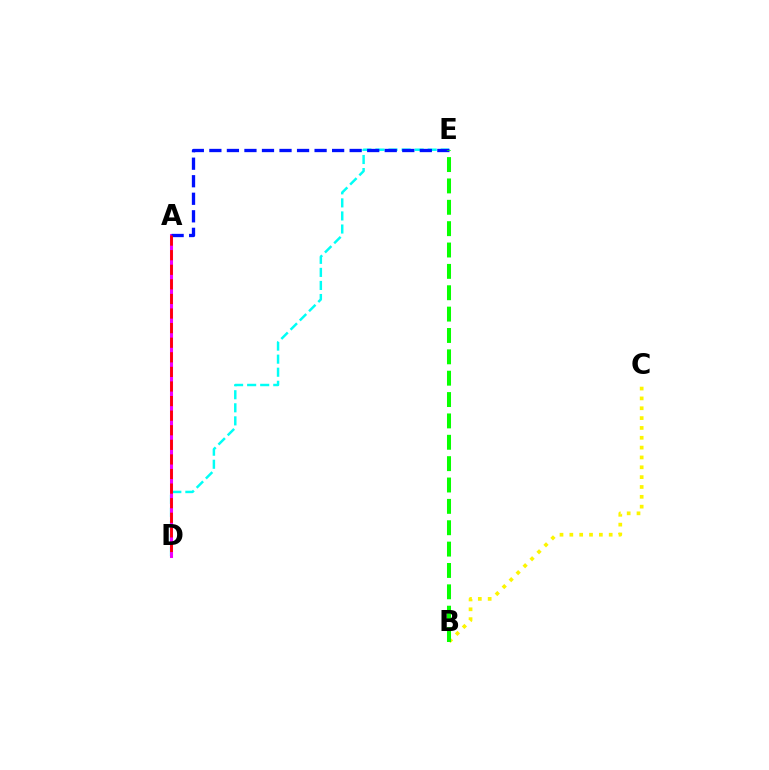{('B', 'C'): [{'color': '#fcf500', 'line_style': 'dotted', 'thickness': 2.67}], ('D', 'E'): [{'color': '#00fff6', 'line_style': 'dashed', 'thickness': 1.77}], ('A', 'D'): [{'color': '#ee00ff', 'line_style': 'solid', 'thickness': 2.2}, {'color': '#ff0000', 'line_style': 'dashed', 'thickness': 1.98}], ('A', 'E'): [{'color': '#0010ff', 'line_style': 'dashed', 'thickness': 2.38}], ('B', 'E'): [{'color': '#08ff00', 'line_style': 'dashed', 'thickness': 2.9}]}